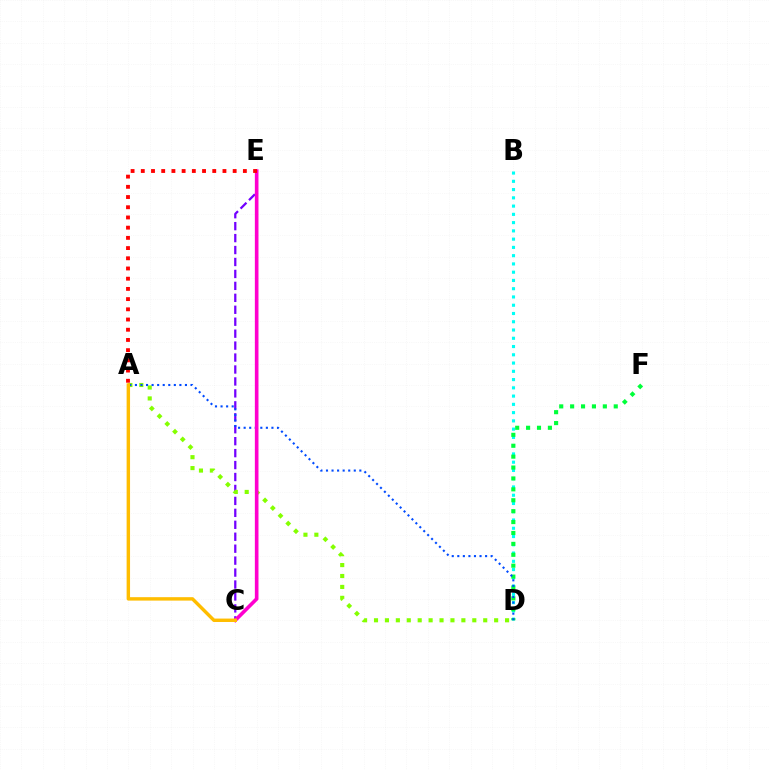{('B', 'D'): [{'color': '#00fff6', 'line_style': 'dotted', 'thickness': 2.24}], ('D', 'F'): [{'color': '#00ff39', 'line_style': 'dotted', 'thickness': 2.96}], ('C', 'E'): [{'color': '#7200ff', 'line_style': 'dashed', 'thickness': 1.62}, {'color': '#ff00cf', 'line_style': 'solid', 'thickness': 2.61}], ('A', 'D'): [{'color': '#84ff00', 'line_style': 'dotted', 'thickness': 2.97}, {'color': '#004bff', 'line_style': 'dotted', 'thickness': 1.51}], ('A', 'C'): [{'color': '#ffbd00', 'line_style': 'solid', 'thickness': 2.47}], ('A', 'E'): [{'color': '#ff0000', 'line_style': 'dotted', 'thickness': 2.77}]}